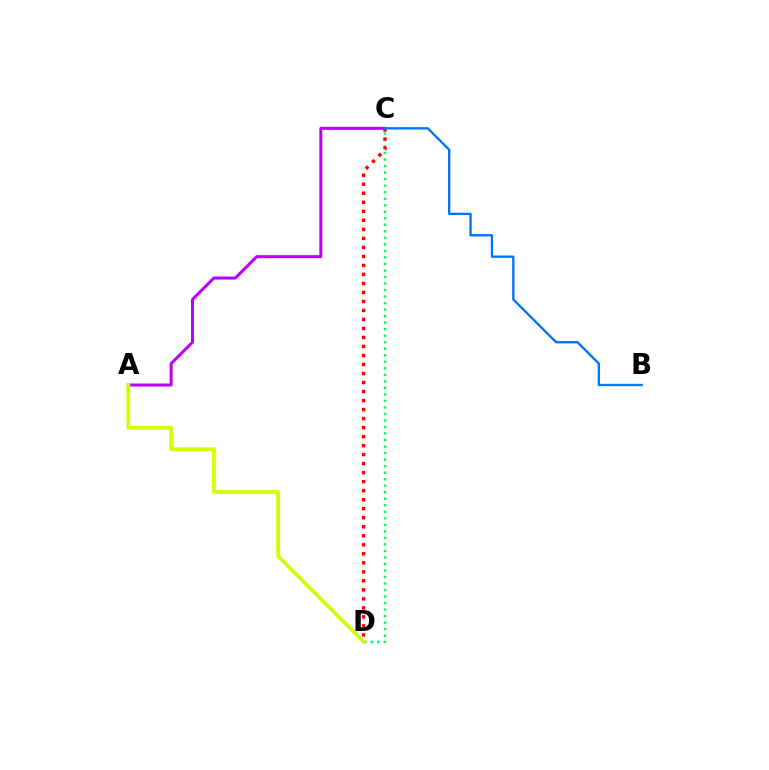{('C', 'D'): [{'color': '#00ff5c', 'line_style': 'dotted', 'thickness': 1.77}, {'color': '#ff0000', 'line_style': 'dotted', 'thickness': 2.45}], ('A', 'C'): [{'color': '#b900ff', 'line_style': 'solid', 'thickness': 2.16}], ('A', 'D'): [{'color': '#d1ff00', 'line_style': 'solid', 'thickness': 2.68}], ('B', 'C'): [{'color': '#0074ff', 'line_style': 'solid', 'thickness': 1.68}]}